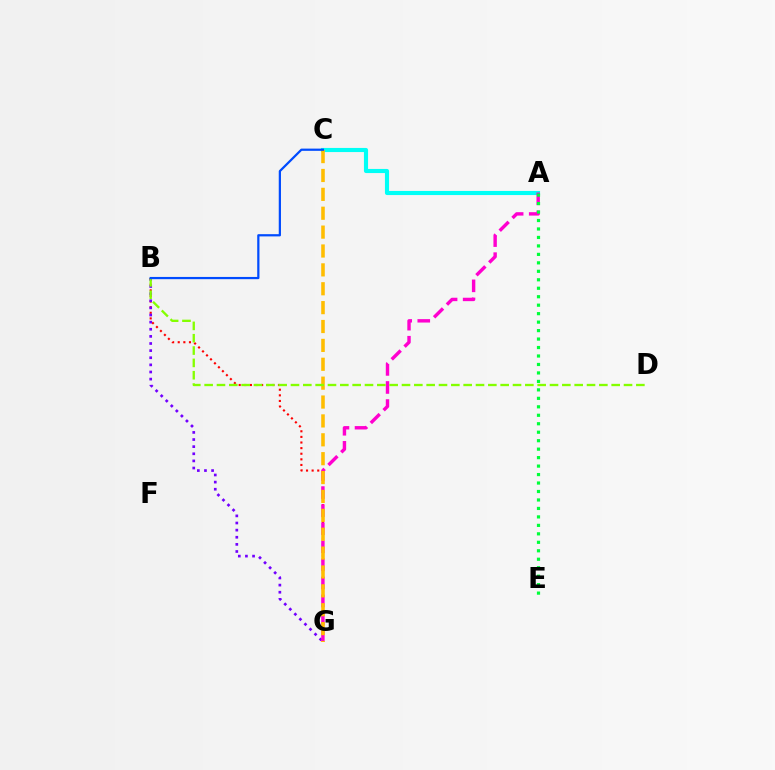{('B', 'G'): [{'color': '#ff0000', 'line_style': 'dotted', 'thickness': 1.53}, {'color': '#7200ff', 'line_style': 'dotted', 'thickness': 1.94}], ('A', 'C'): [{'color': '#00fff6', 'line_style': 'solid', 'thickness': 2.96}], ('A', 'G'): [{'color': '#ff00cf', 'line_style': 'dashed', 'thickness': 2.45}], ('C', 'G'): [{'color': '#ffbd00', 'line_style': 'dashed', 'thickness': 2.56}], ('A', 'E'): [{'color': '#00ff39', 'line_style': 'dotted', 'thickness': 2.3}], ('B', 'D'): [{'color': '#84ff00', 'line_style': 'dashed', 'thickness': 1.68}], ('B', 'C'): [{'color': '#004bff', 'line_style': 'solid', 'thickness': 1.61}]}